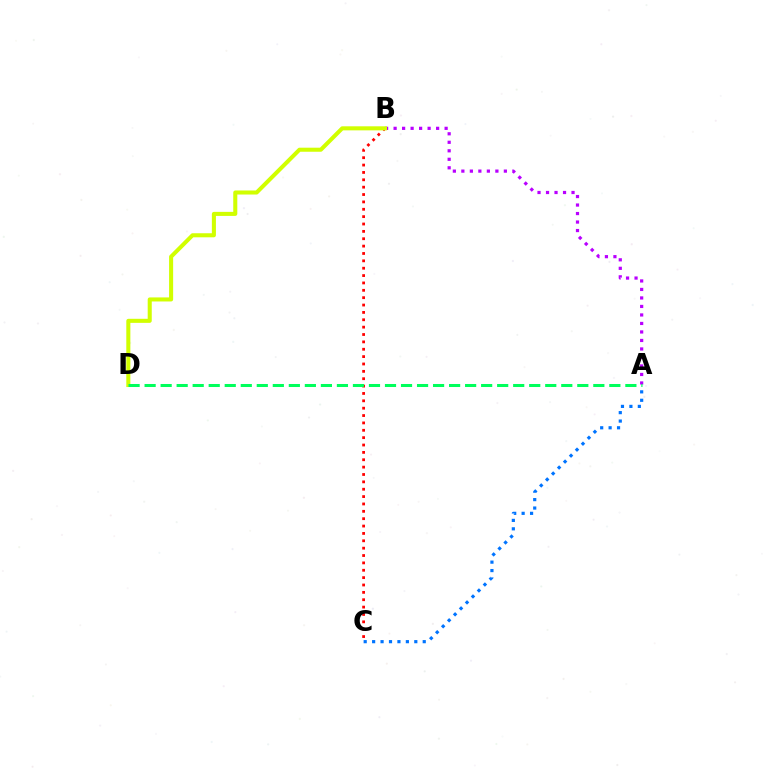{('A', 'B'): [{'color': '#b900ff', 'line_style': 'dotted', 'thickness': 2.31}], ('A', 'C'): [{'color': '#0074ff', 'line_style': 'dotted', 'thickness': 2.29}], ('B', 'C'): [{'color': '#ff0000', 'line_style': 'dotted', 'thickness': 2.0}], ('B', 'D'): [{'color': '#d1ff00', 'line_style': 'solid', 'thickness': 2.92}], ('A', 'D'): [{'color': '#00ff5c', 'line_style': 'dashed', 'thickness': 2.18}]}